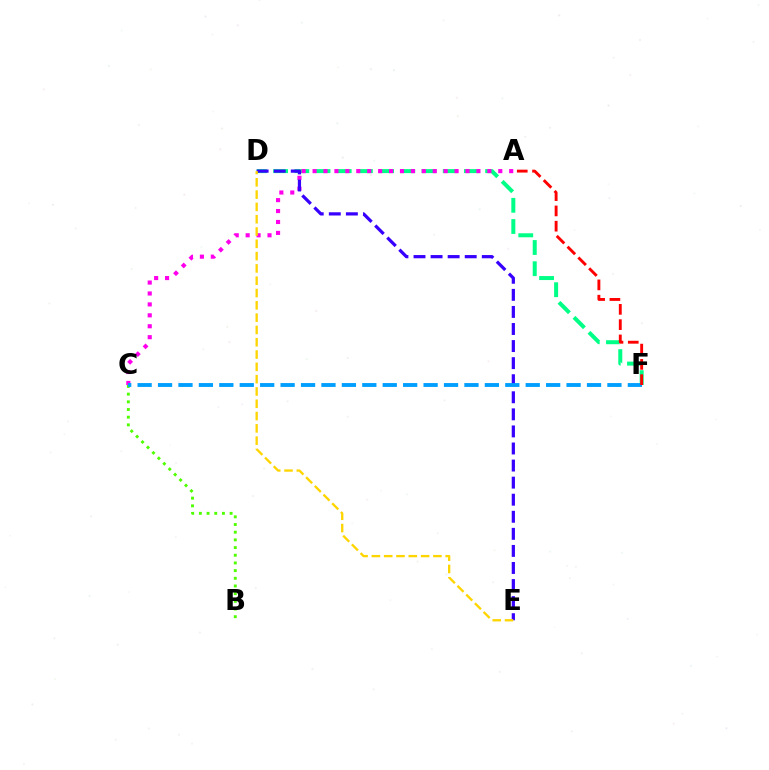{('D', 'F'): [{'color': '#00ff86', 'line_style': 'dashed', 'thickness': 2.88}], ('A', 'C'): [{'color': '#ff00ed', 'line_style': 'dotted', 'thickness': 2.97}], ('D', 'E'): [{'color': '#3700ff', 'line_style': 'dashed', 'thickness': 2.32}, {'color': '#ffd500', 'line_style': 'dashed', 'thickness': 1.67}], ('B', 'C'): [{'color': '#4fff00', 'line_style': 'dotted', 'thickness': 2.09}], ('C', 'F'): [{'color': '#009eff', 'line_style': 'dashed', 'thickness': 2.77}], ('A', 'F'): [{'color': '#ff0000', 'line_style': 'dashed', 'thickness': 2.08}]}